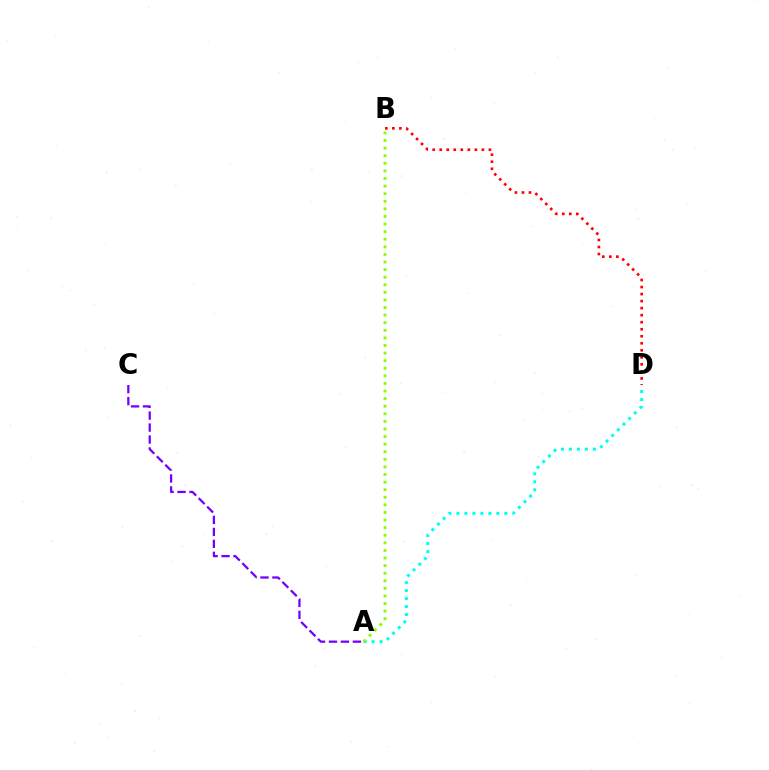{('A', 'D'): [{'color': '#00fff6', 'line_style': 'dotted', 'thickness': 2.17}], ('A', 'B'): [{'color': '#84ff00', 'line_style': 'dotted', 'thickness': 2.06}], ('B', 'D'): [{'color': '#ff0000', 'line_style': 'dotted', 'thickness': 1.91}], ('A', 'C'): [{'color': '#7200ff', 'line_style': 'dashed', 'thickness': 1.62}]}